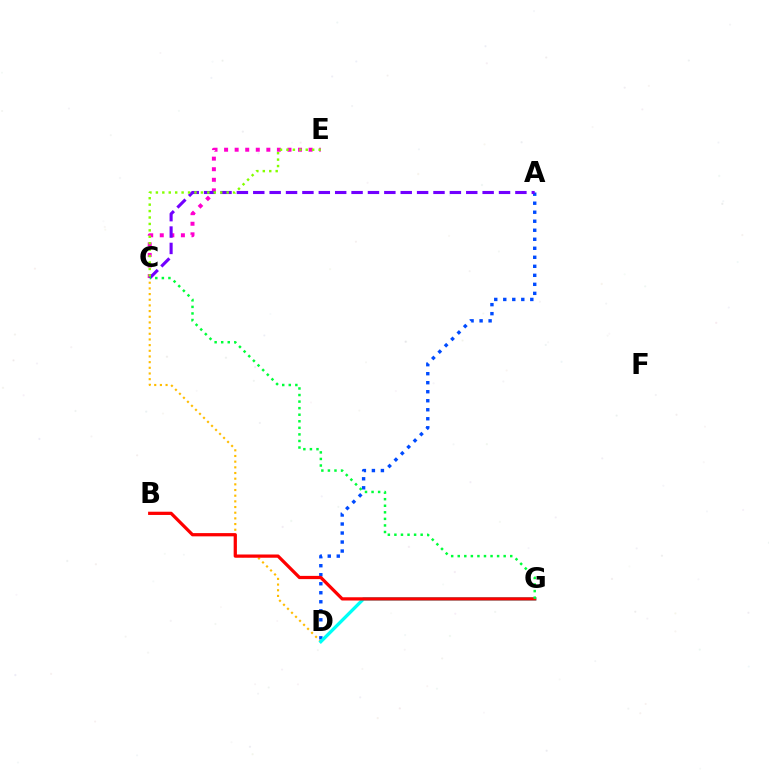{('C', 'E'): [{'color': '#ff00cf', 'line_style': 'dotted', 'thickness': 2.87}, {'color': '#84ff00', 'line_style': 'dotted', 'thickness': 1.75}], ('A', 'D'): [{'color': '#004bff', 'line_style': 'dotted', 'thickness': 2.45}], ('A', 'C'): [{'color': '#7200ff', 'line_style': 'dashed', 'thickness': 2.23}], ('C', 'D'): [{'color': '#ffbd00', 'line_style': 'dotted', 'thickness': 1.54}], ('D', 'G'): [{'color': '#00fff6', 'line_style': 'solid', 'thickness': 2.38}], ('B', 'G'): [{'color': '#ff0000', 'line_style': 'solid', 'thickness': 2.33}], ('C', 'G'): [{'color': '#00ff39', 'line_style': 'dotted', 'thickness': 1.78}]}